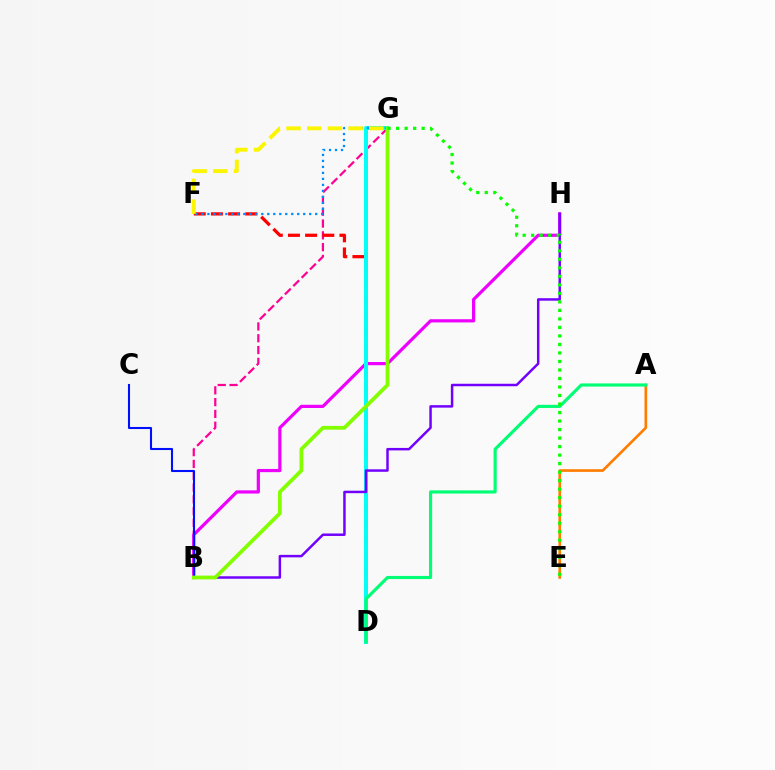{('A', 'E'): [{'color': '#ff7c00', 'line_style': 'solid', 'thickness': 1.91}], ('B', 'G'): [{'color': '#ff0094', 'line_style': 'dashed', 'thickness': 1.6}, {'color': '#84ff00', 'line_style': 'solid', 'thickness': 2.71}], ('B', 'H'): [{'color': '#ee00ff', 'line_style': 'solid', 'thickness': 2.31}, {'color': '#7200ff', 'line_style': 'solid', 'thickness': 1.78}], ('D', 'F'): [{'color': '#ff0000', 'line_style': 'dashed', 'thickness': 2.33}], ('D', 'G'): [{'color': '#00fff6', 'line_style': 'solid', 'thickness': 2.86}], ('F', 'G'): [{'color': '#008cff', 'line_style': 'dotted', 'thickness': 1.63}, {'color': '#fcf500', 'line_style': 'dashed', 'thickness': 2.81}], ('A', 'D'): [{'color': '#00ff74', 'line_style': 'solid', 'thickness': 2.27}], ('B', 'C'): [{'color': '#0010ff', 'line_style': 'solid', 'thickness': 1.5}], ('E', 'G'): [{'color': '#08ff00', 'line_style': 'dotted', 'thickness': 2.31}]}